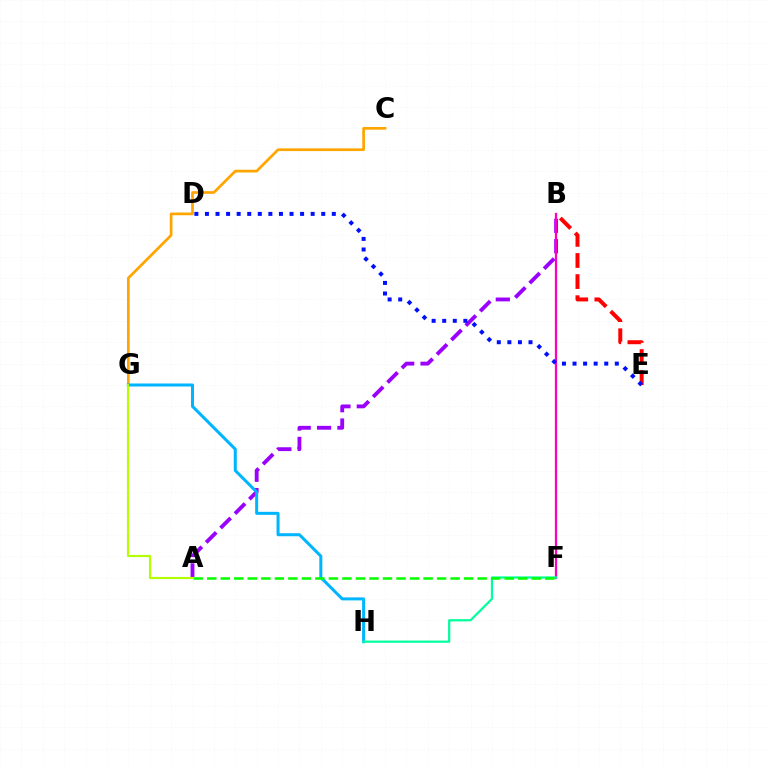{('C', 'G'): [{'color': '#ffa500', 'line_style': 'solid', 'thickness': 1.95}], ('A', 'B'): [{'color': '#9b00ff', 'line_style': 'dashed', 'thickness': 2.77}], ('B', 'F'): [{'color': '#ff00bd', 'line_style': 'solid', 'thickness': 1.62}], ('G', 'H'): [{'color': '#00b5ff', 'line_style': 'solid', 'thickness': 2.18}], ('F', 'H'): [{'color': '#00ff9d', 'line_style': 'solid', 'thickness': 1.6}], ('A', 'F'): [{'color': '#08ff00', 'line_style': 'dashed', 'thickness': 1.84}], ('A', 'G'): [{'color': '#b3ff00', 'line_style': 'solid', 'thickness': 1.54}], ('B', 'E'): [{'color': '#ff0000', 'line_style': 'dashed', 'thickness': 2.87}], ('D', 'E'): [{'color': '#0010ff', 'line_style': 'dotted', 'thickness': 2.87}]}